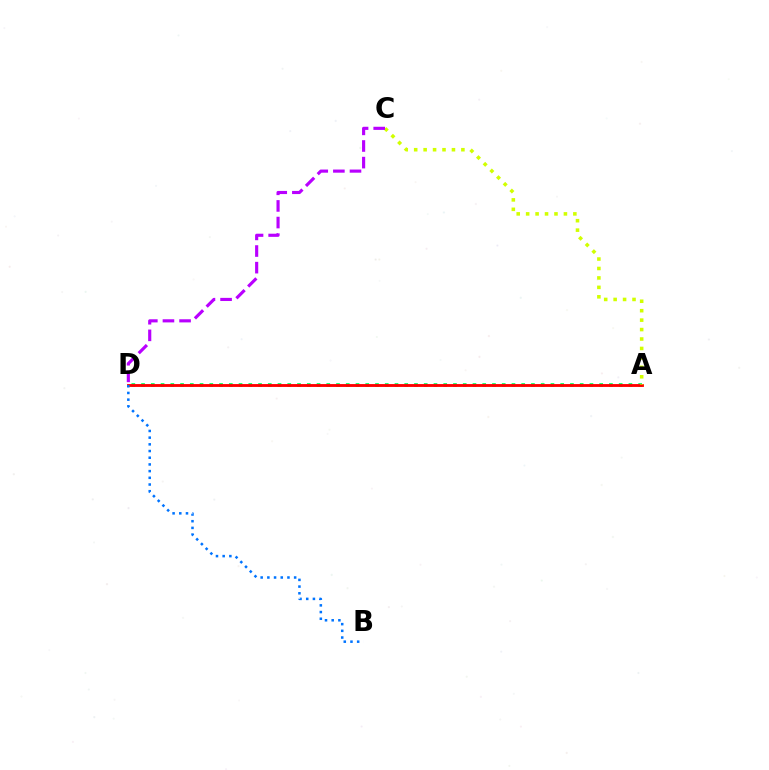{('A', 'D'): [{'color': '#00ff5c', 'line_style': 'dotted', 'thickness': 2.65}, {'color': '#ff0000', 'line_style': 'solid', 'thickness': 2.05}], ('A', 'C'): [{'color': '#d1ff00', 'line_style': 'dotted', 'thickness': 2.57}], ('B', 'D'): [{'color': '#0074ff', 'line_style': 'dotted', 'thickness': 1.82}], ('C', 'D'): [{'color': '#b900ff', 'line_style': 'dashed', 'thickness': 2.26}]}